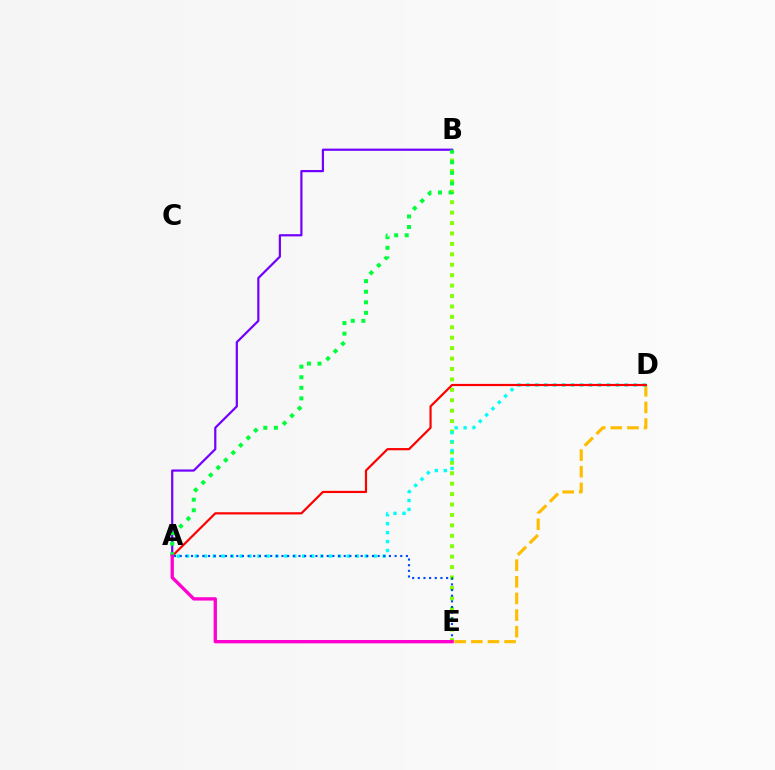{('B', 'E'): [{'color': '#84ff00', 'line_style': 'dotted', 'thickness': 2.83}], ('D', 'E'): [{'color': '#ffbd00', 'line_style': 'dashed', 'thickness': 2.26}], ('A', 'D'): [{'color': '#00fff6', 'line_style': 'dotted', 'thickness': 2.43}, {'color': '#ff0000', 'line_style': 'solid', 'thickness': 1.59}], ('A', 'B'): [{'color': '#7200ff', 'line_style': 'solid', 'thickness': 1.59}, {'color': '#00ff39', 'line_style': 'dotted', 'thickness': 2.87}], ('A', 'E'): [{'color': '#004bff', 'line_style': 'dotted', 'thickness': 1.54}, {'color': '#ff00cf', 'line_style': 'solid', 'thickness': 2.4}]}